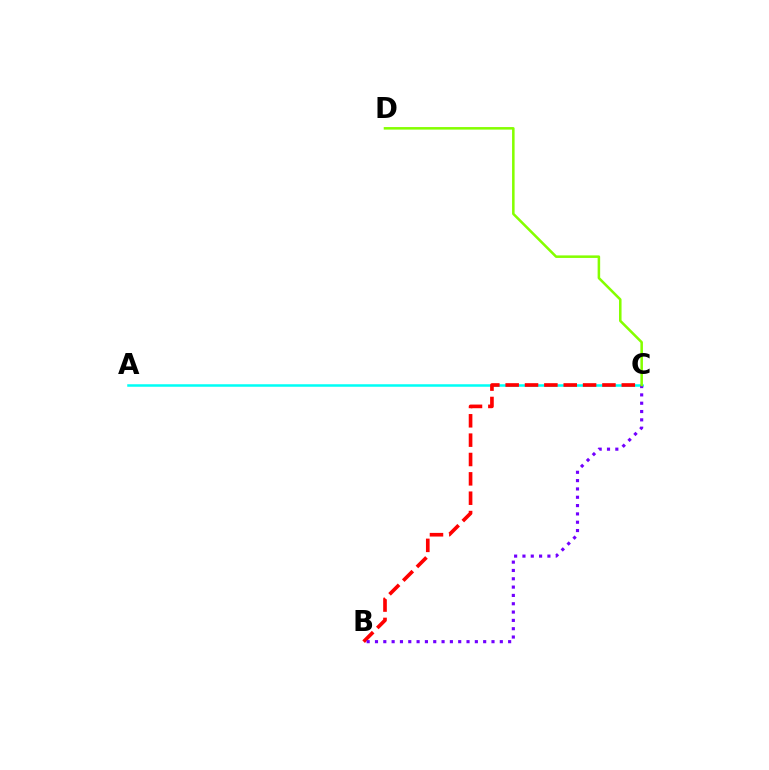{('A', 'C'): [{'color': '#00fff6', 'line_style': 'solid', 'thickness': 1.81}], ('B', 'C'): [{'color': '#ff0000', 'line_style': 'dashed', 'thickness': 2.63}, {'color': '#7200ff', 'line_style': 'dotted', 'thickness': 2.26}], ('C', 'D'): [{'color': '#84ff00', 'line_style': 'solid', 'thickness': 1.83}]}